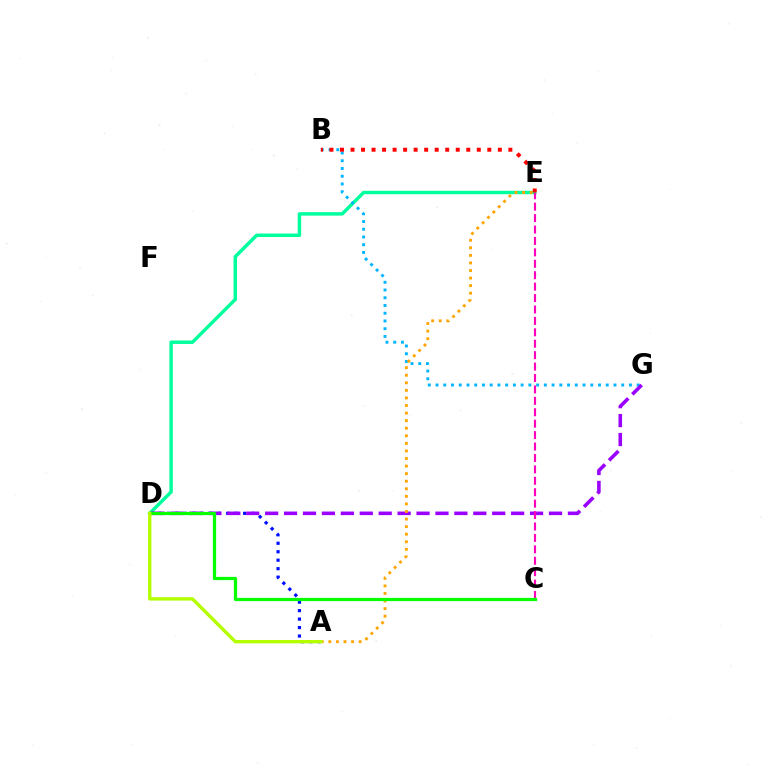{('D', 'E'): [{'color': '#00ff9d', 'line_style': 'solid', 'thickness': 2.47}], ('A', 'D'): [{'color': '#0010ff', 'line_style': 'dotted', 'thickness': 2.3}, {'color': '#b3ff00', 'line_style': 'solid', 'thickness': 2.43}], ('B', 'G'): [{'color': '#00b5ff', 'line_style': 'dotted', 'thickness': 2.1}], ('D', 'G'): [{'color': '#9b00ff', 'line_style': 'dashed', 'thickness': 2.57}], ('B', 'E'): [{'color': '#ff0000', 'line_style': 'dotted', 'thickness': 2.86}], ('A', 'E'): [{'color': '#ffa500', 'line_style': 'dotted', 'thickness': 2.06}], ('C', 'E'): [{'color': '#ff00bd', 'line_style': 'dashed', 'thickness': 1.55}], ('C', 'D'): [{'color': '#08ff00', 'line_style': 'solid', 'thickness': 2.32}]}